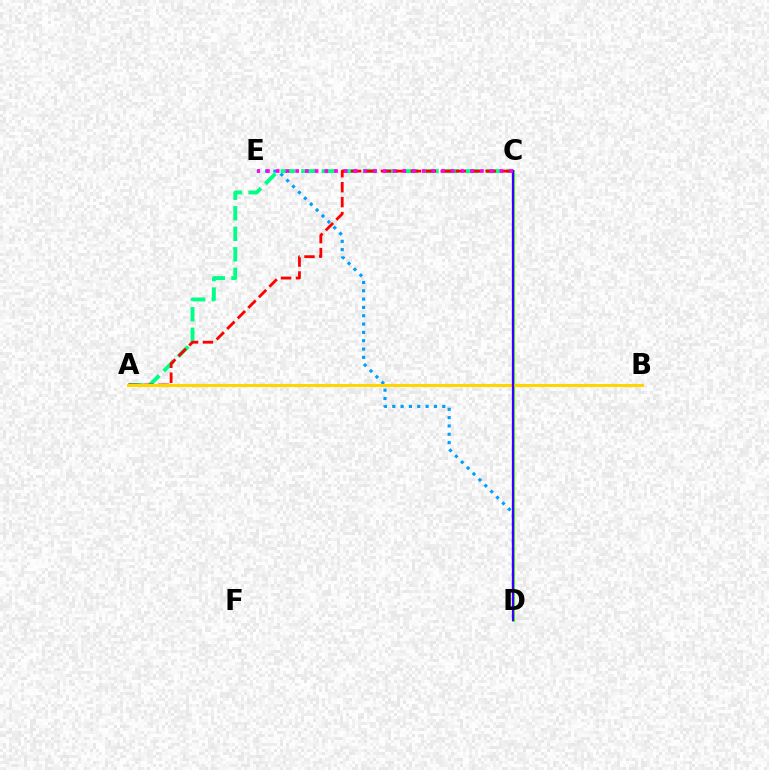{('D', 'E'): [{'color': '#009eff', 'line_style': 'dotted', 'thickness': 2.26}], ('A', 'C'): [{'color': '#00ff86', 'line_style': 'dashed', 'thickness': 2.79}, {'color': '#ff0000', 'line_style': 'dashed', 'thickness': 2.03}], ('C', 'D'): [{'color': '#4fff00', 'line_style': 'solid', 'thickness': 2.05}, {'color': '#3700ff', 'line_style': 'solid', 'thickness': 1.63}], ('A', 'B'): [{'color': '#ffd500', 'line_style': 'solid', 'thickness': 2.18}], ('C', 'E'): [{'color': '#ff00ed', 'line_style': 'dotted', 'thickness': 2.64}]}